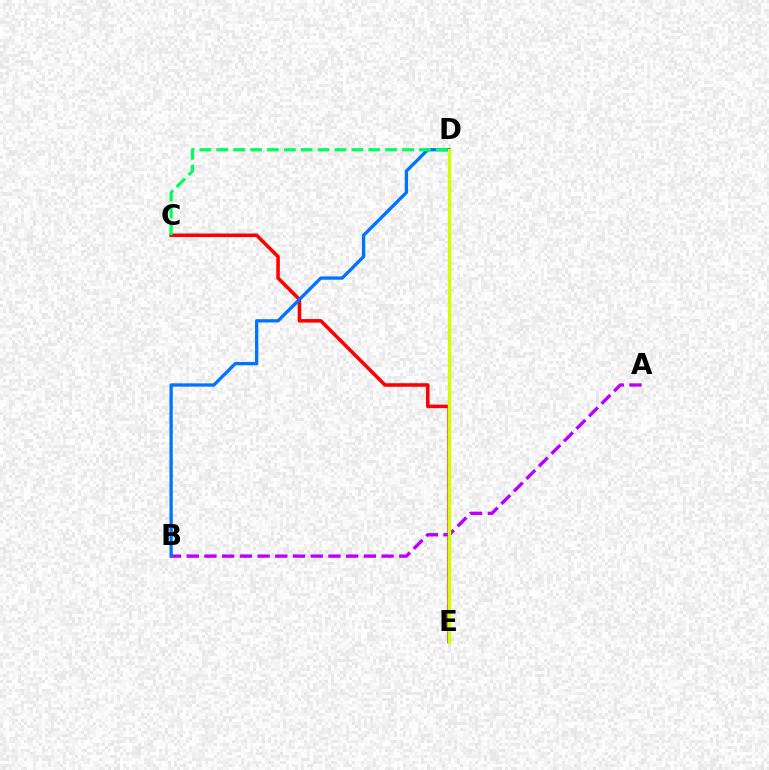{('C', 'E'): [{'color': '#ff0000', 'line_style': 'solid', 'thickness': 2.56}], ('A', 'B'): [{'color': '#b900ff', 'line_style': 'dashed', 'thickness': 2.41}], ('B', 'D'): [{'color': '#0074ff', 'line_style': 'solid', 'thickness': 2.38}], ('D', 'E'): [{'color': '#d1ff00', 'line_style': 'solid', 'thickness': 2.39}], ('C', 'D'): [{'color': '#00ff5c', 'line_style': 'dashed', 'thickness': 2.29}]}